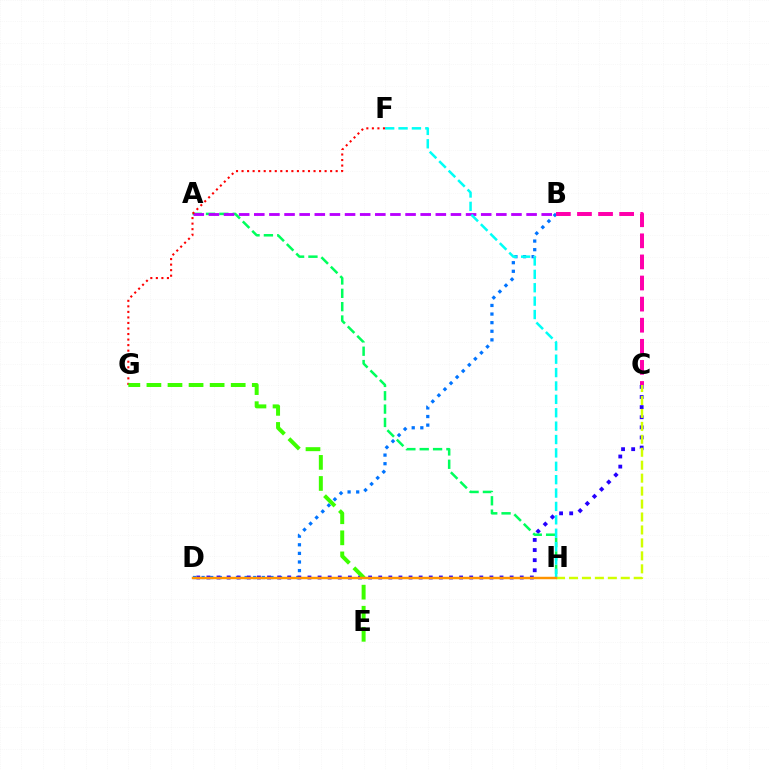{('B', 'D'): [{'color': '#0074ff', 'line_style': 'dotted', 'thickness': 2.34}], ('C', 'D'): [{'color': '#2500ff', 'line_style': 'dotted', 'thickness': 2.75}], ('A', 'H'): [{'color': '#00ff5c', 'line_style': 'dashed', 'thickness': 1.81}], ('C', 'H'): [{'color': '#d1ff00', 'line_style': 'dashed', 'thickness': 1.76}], ('A', 'B'): [{'color': '#b900ff', 'line_style': 'dashed', 'thickness': 2.06}], ('F', 'G'): [{'color': '#ff0000', 'line_style': 'dotted', 'thickness': 1.5}], ('F', 'H'): [{'color': '#00fff6', 'line_style': 'dashed', 'thickness': 1.82}], ('B', 'C'): [{'color': '#ff00ac', 'line_style': 'dashed', 'thickness': 2.87}], ('E', 'G'): [{'color': '#3dff00', 'line_style': 'dashed', 'thickness': 2.86}], ('D', 'H'): [{'color': '#ff9400', 'line_style': 'solid', 'thickness': 1.76}]}